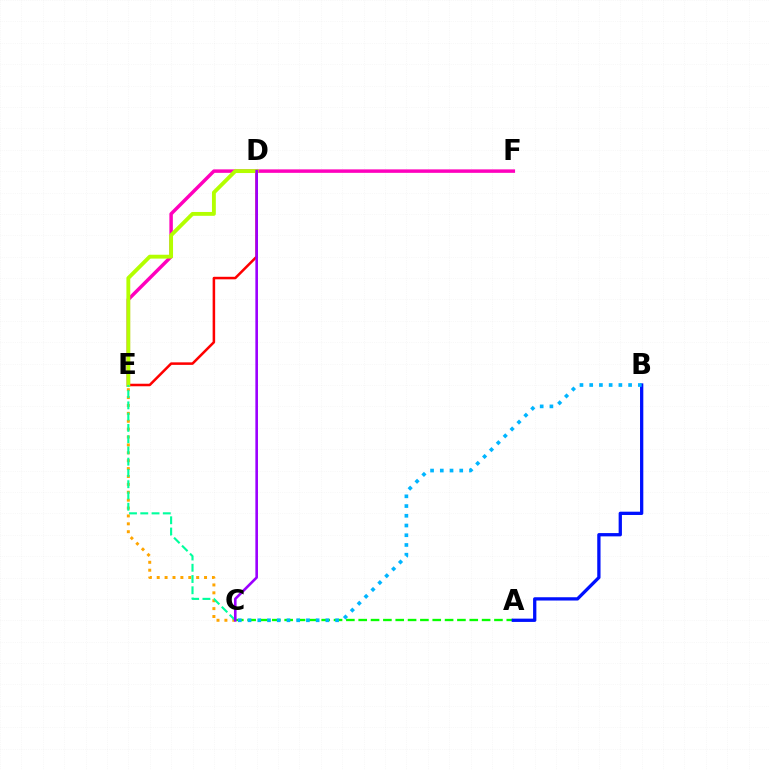{('E', 'F'): [{'color': '#ff00bd', 'line_style': 'solid', 'thickness': 2.5}], ('C', 'E'): [{'color': '#ffa500', 'line_style': 'dotted', 'thickness': 2.14}, {'color': '#00ff9d', 'line_style': 'dashed', 'thickness': 1.53}], ('D', 'E'): [{'color': '#ff0000', 'line_style': 'solid', 'thickness': 1.82}, {'color': '#b3ff00', 'line_style': 'solid', 'thickness': 2.78}], ('A', 'C'): [{'color': '#08ff00', 'line_style': 'dashed', 'thickness': 1.68}], ('A', 'B'): [{'color': '#0010ff', 'line_style': 'solid', 'thickness': 2.37}], ('C', 'D'): [{'color': '#9b00ff', 'line_style': 'solid', 'thickness': 1.88}], ('B', 'C'): [{'color': '#00b5ff', 'line_style': 'dotted', 'thickness': 2.64}]}